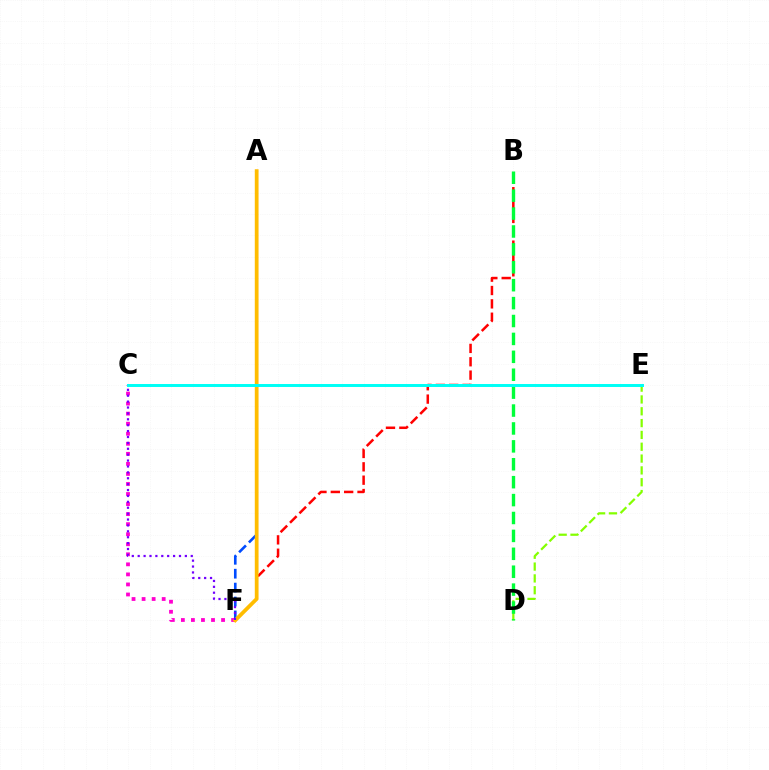{('A', 'F'): [{'color': '#004bff', 'line_style': 'dashed', 'thickness': 1.89}, {'color': '#ffbd00', 'line_style': 'solid', 'thickness': 2.71}], ('C', 'F'): [{'color': '#ff00cf', 'line_style': 'dotted', 'thickness': 2.73}, {'color': '#7200ff', 'line_style': 'dotted', 'thickness': 1.6}], ('D', 'E'): [{'color': '#84ff00', 'line_style': 'dashed', 'thickness': 1.61}], ('B', 'F'): [{'color': '#ff0000', 'line_style': 'dashed', 'thickness': 1.81}], ('B', 'D'): [{'color': '#00ff39', 'line_style': 'dashed', 'thickness': 2.43}], ('C', 'E'): [{'color': '#00fff6', 'line_style': 'solid', 'thickness': 2.14}]}